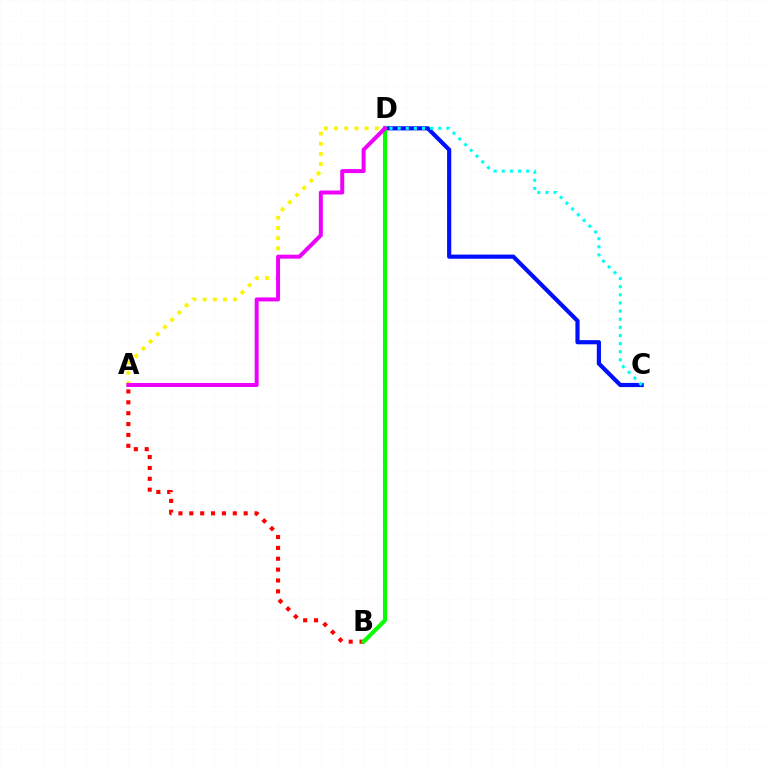{('A', 'B'): [{'color': '#ff0000', 'line_style': 'dotted', 'thickness': 2.95}], ('A', 'D'): [{'color': '#fcf500', 'line_style': 'dotted', 'thickness': 2.77}, {'color': '#ee00ff', 'line_style': 'solid', 'thickness': 2.87}], ('C', 'D'): [{'color': '#0010ff', 'line_style': 'solid', 'thickness': 3.0}, {'color': '#00fff6', 'line_style': 'dotted', 'thickness': 2.21}], ('B', 'D'): [{'color': '#08ff00', 'line_style': 'solid', 'thickness': 2.95}]}